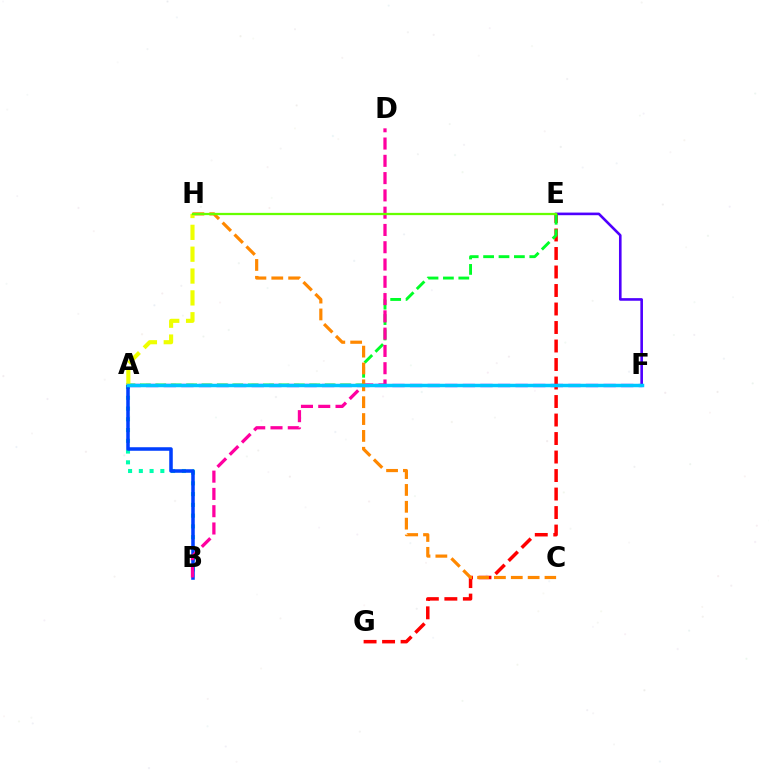{('A', 'F'): [{'color': '#d600ff', 'line_style': 'dashed', 'thickness': 2.39}, {'color': '#00c7ff', 'line_style': 'solid', 'thickness': 2.5}], ('E', 'F'): [{'color': '#4f00ff', 'line_style': 'solid', 'thickness': 1.88}], ('A', 'B'): [{'color': '#00ffaf', 'line_style': 'dotted', 'thickness': 2.92}, {'color': '#003fff', 'line_style': 'solid', 'thickness': 2.54}], ('E', 'G'): [{'color': '#ff0000', 'line_style': 'dashed', 'thickness': 2.51}], ('A', 'E'): [{'color': '#00ff27', 'line_style': 'dashed', 'thickness': 2.09}], ('B', 'D'): [{'color': '#ff00a0', 'line_style': 'dashed', 'thickness': 2.35}], ('C', 'H'): [{'color': '#ff8800', 'line_style': 'dashed', 'thickness': 2.29}], ('A', 'H'): [{'color': '#eeff00', 'line_style': 'dashed', 'thickness': 2.97}], ('E', 'H'): [{'color': '#66ff00', 'line_style': 'solid', 'thickness': 1.63}]}